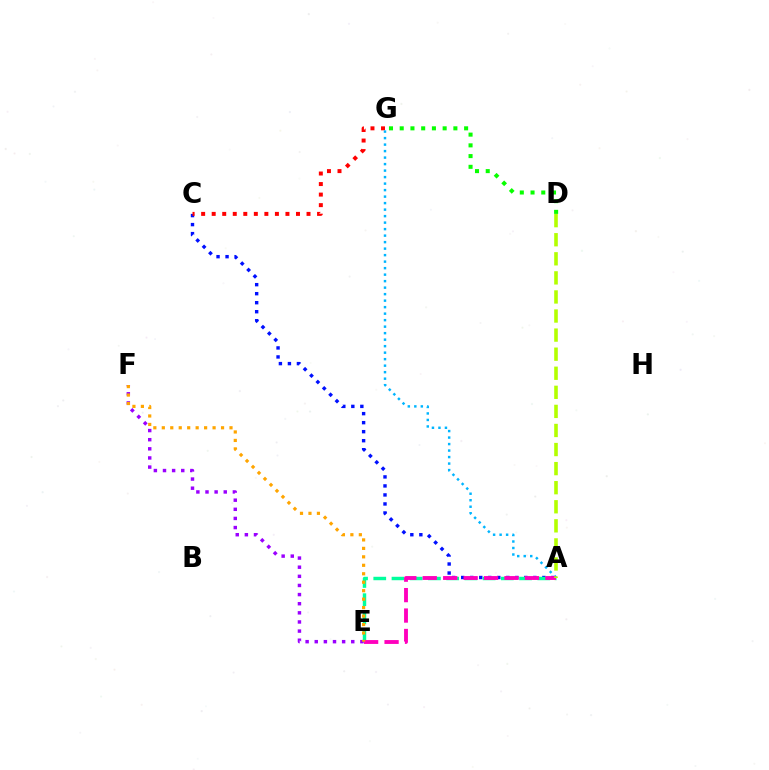{('A', 'C'): [{'color': '#0010ff', 'line_style': 'dotted', 'thickness': 2.45}], ('C', 'G'): [{'color': '#ff0000', 'line_style': 'dotted', 'thickness': 2.86}], ('D', 'G'): [{'color': '#08ff00', 'line_style': 'dotted', 'thickness': 2.92}], ('A', 'G'): [{'color': '#00b5ff', 'line_style': 'dotted', 'thickness': 1.77}], ('A', 'E'): [{'color': '#00ff9d', 'line_style': 'dashed', 'thickness': 2.48}, {'color': '#ff00bd', 'line_style': 'dashed', 'thickness': 2.78}], ('E', 'F'): [{'color': '#9b00ff', 'line_style': 'dotted', 'thickness': 2.48}, {'color': '#ffa500', 'line_style': 'dotted', 'thickness': 2.3}], ('A', 'D'): [{'color': '#b3ff00', 'line_style': 'dashed', 'thickness': 2.59}]}